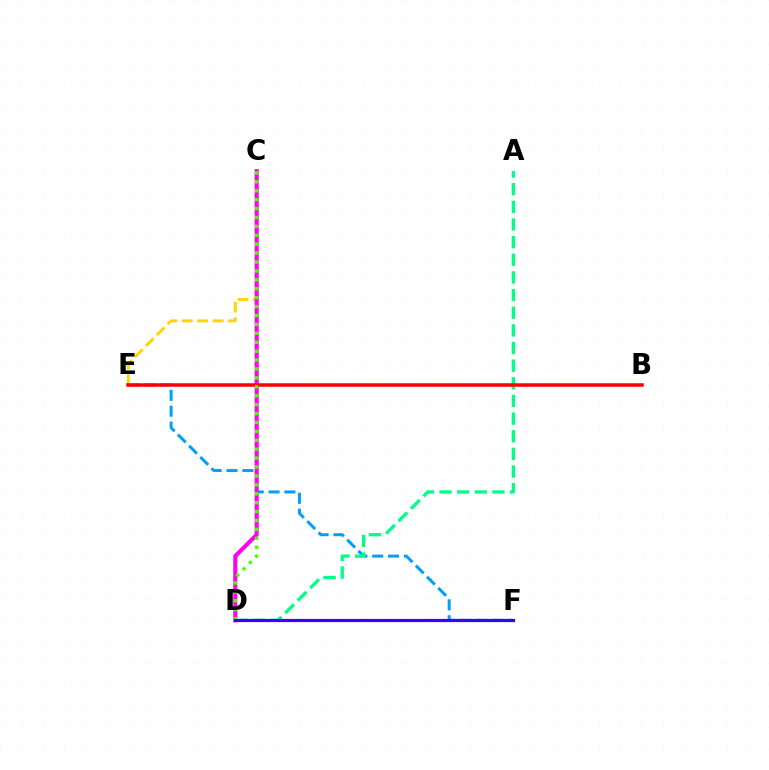{('E', 'F'): [{'color': '#009eff', 'line_style': 'dashed', 'thickness': 2.15}], ('C', 'E'): [{'color': '#ffd500', 'line_style': 'dashed', 'thickness': 2.1}], ('C', 'D'): [{'color': '#ff00ed', 'line_style': 'solid', 'thickness': 2.93}, {'color': '#4fff00', 'line_style': 'dotted', 'thickness': 2.42}], ('A', 'D'): [{'color': '#00ff86', 'line_style': 'dashed', 'thickness': 2.4}], ('B', 'E'): [{'color': '#ff0000', 'line_style': 'solid', 'thickness': 2.52}], ('D', 'F'): [{'color': '#3700ff', 'line_style': 'solid', 'thickness': 2.28}]}